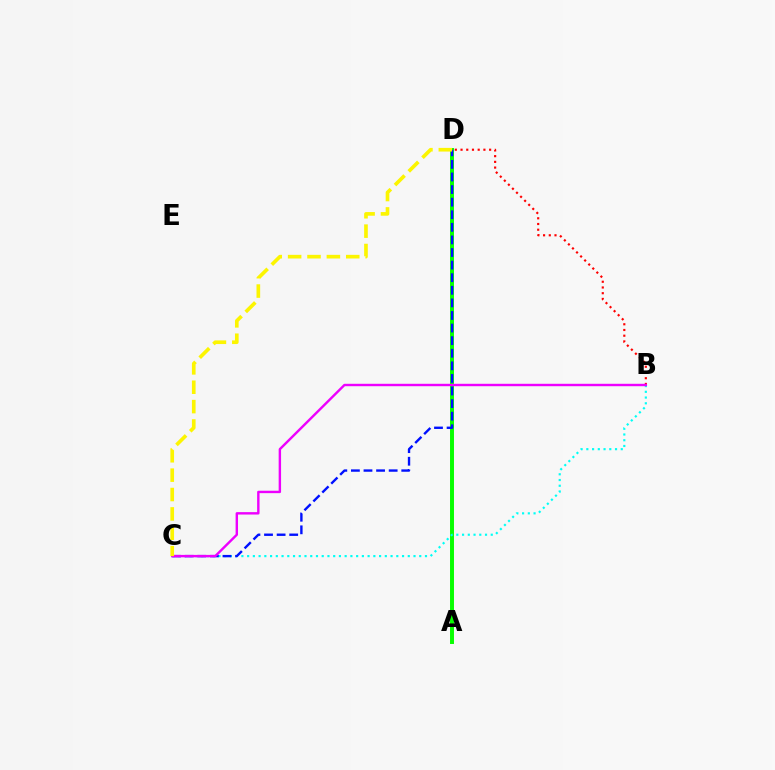{('B', 'D'): [{'color': '#ff0000', 'line_style': 'dotted', 'thickness': 1.55}], ('A', 'D'): [{'color': '#08ff00', 'line_style': 'solid', 'thickness': 2.85}], ('B', 'C'): [{'color': '#00fff6', 'line_style': 'dotted', 'thickness': 1.56}, {'color': '#ee00ff', 'line_style': 'solid', 'thickness': 1.74}], ('C', 'D'): [{'color': '#0010ff', 'line_style': 'dashed', 'thickness': 1.71}, {'color': '#fcf500', 'line_style': 'dashed', 'thickness': 2.63}]}